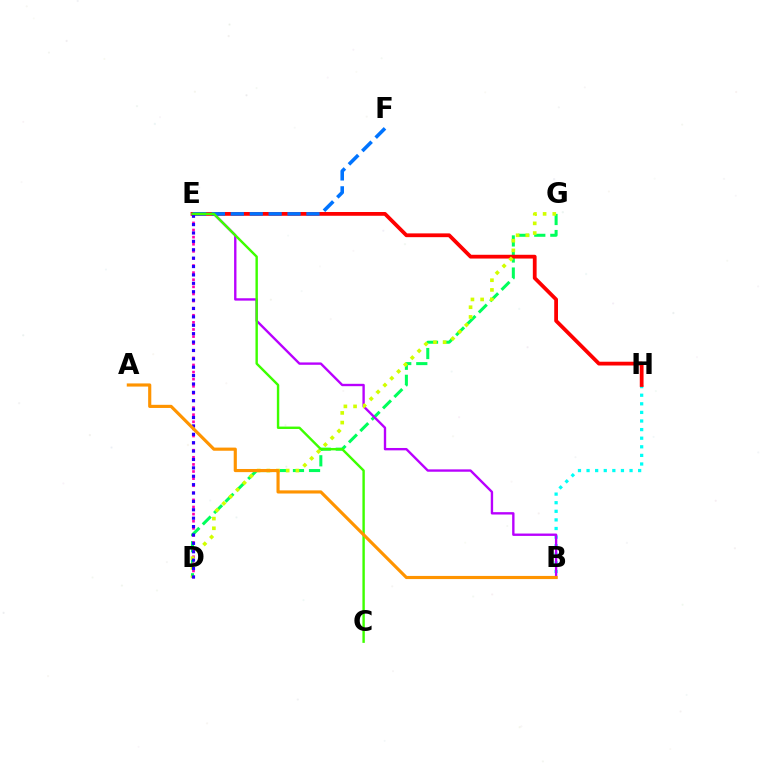{('D', 'G'): [{'color': '#00ff5c', 'line_style': 'dashed', 'thickness': 2.18}, {'color': '#d1ff00', 'line_style': 'dotted', 'thickness': 2.63}], ('B', 'H'): [{'color': '#00fff6', 'line_style': 'dotted', 'thickness': 2.34}], ('E', 'H'): [{'color': '#ff0000', 'line_style': 'solid', 'thickness': 2.72}], ('B', 'E'): [{'color': '#b900ff', 'line_style': 'solid', 'thickness': 1.71}], ('D', 'E'): [{'color': '#ff00ac', 'line_style': 'dotted', 'thickness': 1.93}, {'color': '#2500ff', 'line_style': 'dotted', 'thickness': 2.28}], ('E', 'F'): [{'color': '#0074ff', 'line_style': 'dashed', 'thickness': 2.57}], ('C', 'E'): [{'color': '#3dff00', 'line_style': 'solid', 'thickness': 1.73}], ('A', 'B'): [{'color': '#ff9400', 'line_style': 'solid', 'thickness': 2.27}]}